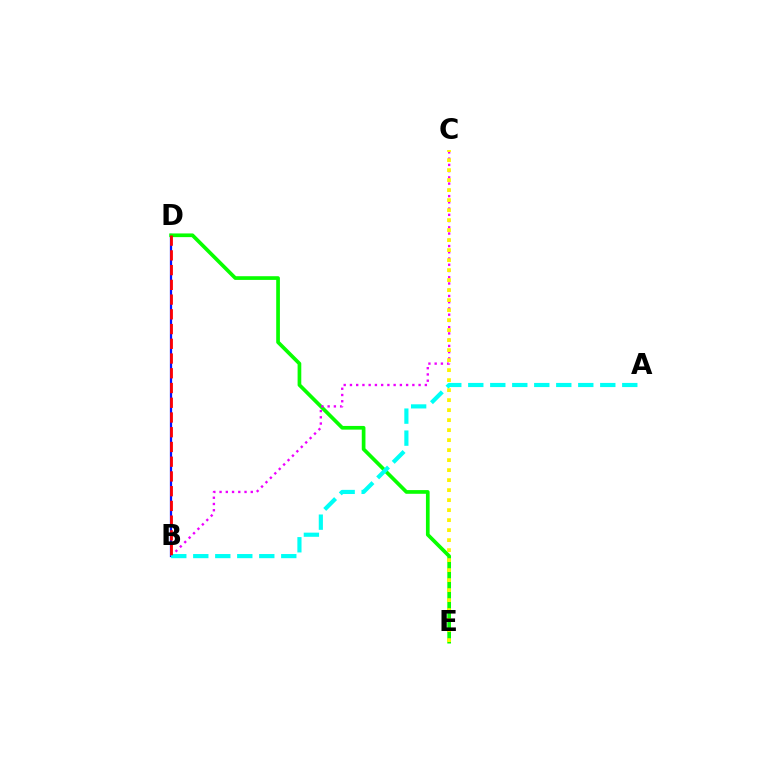{('B', 'D'): [{'color': '#0010ff', 'line_style': 'solid', 'thickness': 1.63}, {'color': '#ff0000', 'line_style': 'dashed', 'thickness': 2.0}], ('D', 'E'): [{'color': '#08ff00', 'line_style': 'solid', 'thickness': 2.66}], ('B', 'C'): [{'color': '#ee00ff', 'line_style': 'dotted', 'thickness': 1.7}], ('C', 'E'): [{'color': '#fcf500', 'line_style': 'dotted', 'thickness': 2.72}], ('A', 'B'): [{'color': '#00fff6', 'line_style': 'dashed', 'thickness': 2.99}]}